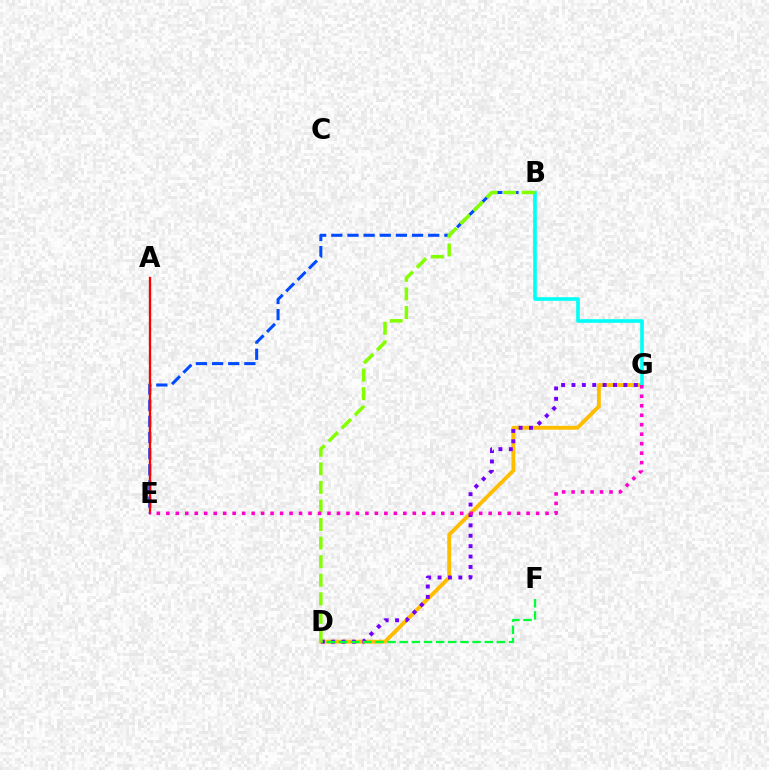{('D', 'G'): [{'color': '#ffbd00', 'line_style': 'solid', 'thickness': 2.77}, {'color': '#7200ff', 'line_style': 'dotted', 'thickness': 2.82}], ('D', 'F'): [{'color': '#00ff39', 'line_style': 'dashed', 'thickness': 1.65}], ('B', 'E'): [{'color': '#004bff', 'line_style': 'dashed', 'thickness': 2.19}], ('B', 'G'): [{'color': '#00fff6', 'line_style': 'solid', 'thickness': 2.61}], ('A', 'E'): [{'color': '#ff0000', 'line_style': 'solid', 'thickness': 1.67}], ('B', 'D'): [{'color': '#84ff00', 'line_style': 'dashed', 'thickness': 2.52}], ('E', 'G'): [{'color': '#ff00cf', 'line_style': 'dotted', 'thickness': 2.58}]}